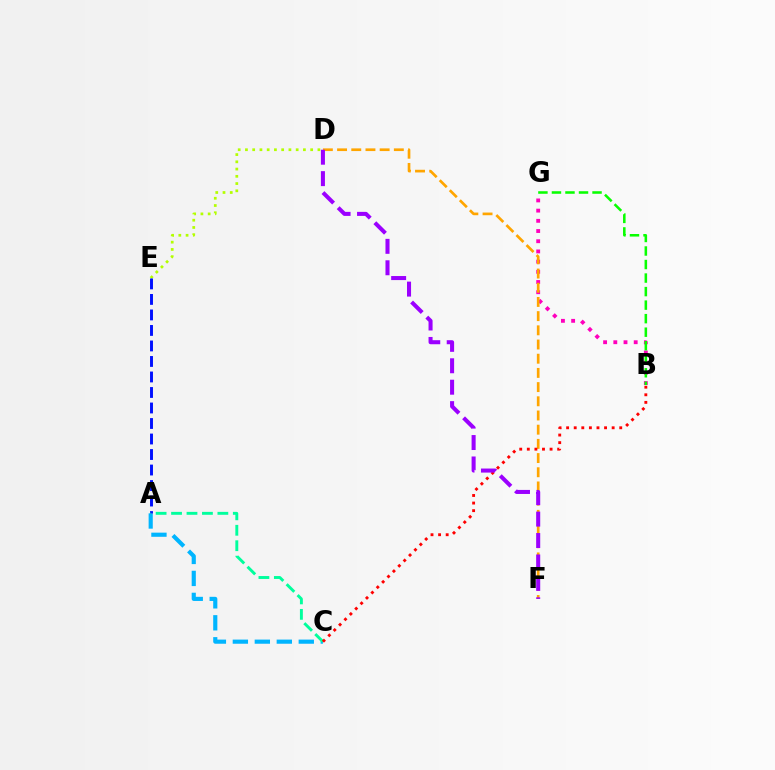{('B', 'G'): [{'color': '#ff00bd', 'line_style': 'dotted', 'thickness': 2.77}, {'color': '#08ff00', 'line_style': 'dashed', 'thickness': 1.84}], ('D', 'E'): [{'color': '#b3ff00', 'line_style': 'dotted', 'thickness': 1.97}], ('A', 'C'): [{'color': '#00b5ff', 'line_style': 'dashed', 'thickness': 2.99}, {'color': '#00ff9d', 'line_style': 'dashed', 'thickness': 2.1}], ('A', 'E'): [{'color': '#0010ff', 'line_style': 'dashed', 'thickness': 2.11}], ('D', 'F'): [{'color': '#ffa500', 'line_style': 'dashed', 'thickness': 1.93}, {'color': '#9b00ff', 'line_style': 'dashed', 'thickness': 2.91}], ('B', 'C'): [{'color': '#ff0000', 'line_style': 'dotted', 'thickness': 2.06}]}